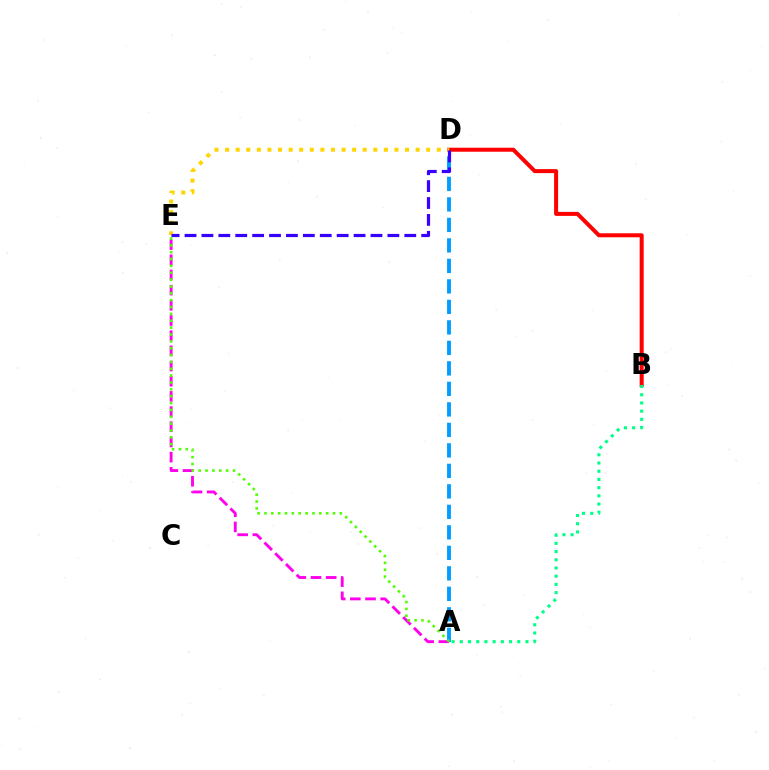{('A', 'E'): [{'color': '#ff00ed', 'line_style': 'dashed', 'thickness': 2.06}, {'color': '#4fff00', 'line_style': 'dotted', 'thickness': 1.86}], ('B', 'D'): [{'color': '#ff0000', 'line_style': 'solid', 'thickness': 2.89}], ('A', 'D'): [{'color': '#009eff', 'line_style': 'dashed', 'thickness': 2.78}], ('D', 'E'): [{'color': '#ffd500', 'line_style': 'dotted', 'thickness': 2.88}, {'color': '#3700ff', 'line_style': 'dashed', 'thickness': 2.3}], ('A', 'B'): [{'color': '#00ff86', 'line_style': 'dotted', 'thickness': 2.23}]}